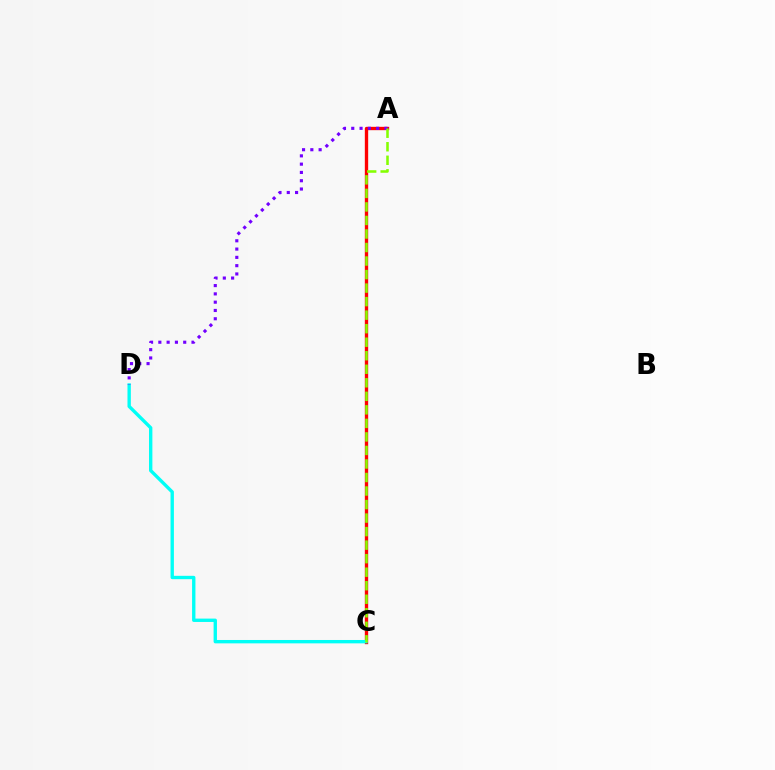{('A', 'C'): [{'color': '#ff0000', 'line_style': 'solid', 'thickness': 2.41}, {'color': '#84ff00', 'line_style': 'dashed', 'thickness': 1.84}], ('C', 'D'): [{'color': '#00fff6', 'line_style': 'solid', 'thickness': 2.42}], ('A', 'D'): [{'color': '#7200ff', 'line_style': 'dotted', 'thickness': 2.25}]}